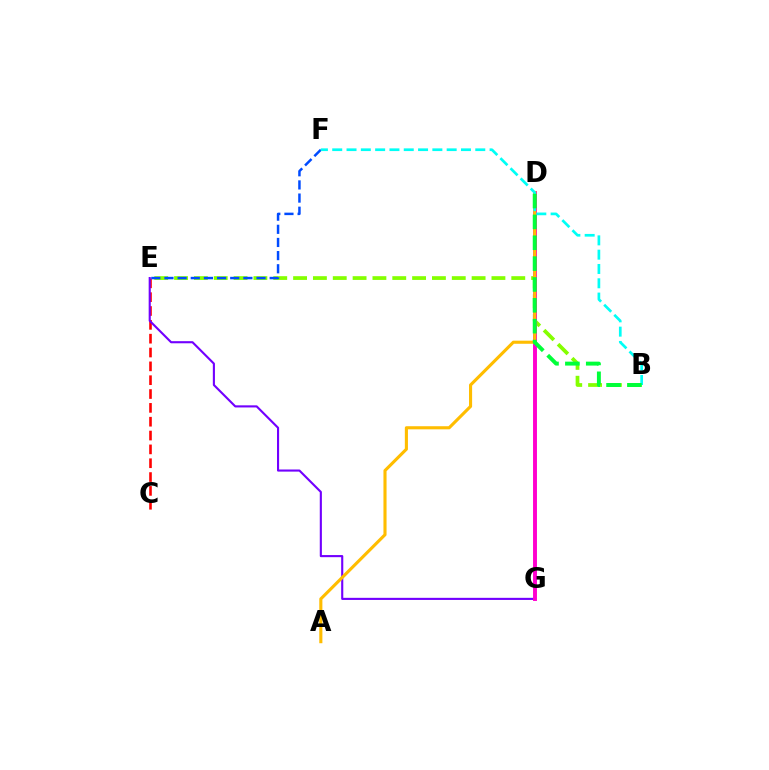{('C', 'E'): [{'color': '#ff0000', 'line_style': 'dashed', 'thickness': 1.88}], ('B', 'E'): [{'color': '#84ff00', 'line_style': 'dashed', 'thickness': 2.69}], ('E', 'G'): [{'color': '#7200ff', 'line_style': 'solid', 'thickness': 1.52}], ('E', 'F'): [{'color': '#004bff', 'line_style': 'dashed', 'thickness': 1.79}], ('D', 'G'): [{'color': '#ff00cf', 'line_style': 'solid', 'thickness': 2.82}], ('A', 'D'): [{'color': '#ffbd00', 'line_style': 'solid', 'thickness': 2.24}], ('B', 'F'): [{'color': '#00fff6', 'line_style': 'dashed', 'thickness': 1.94}], ('B', 'D'): [{'color': '#00ff39', 'line_style': 'dashed', 'thickness': 2.83}]}